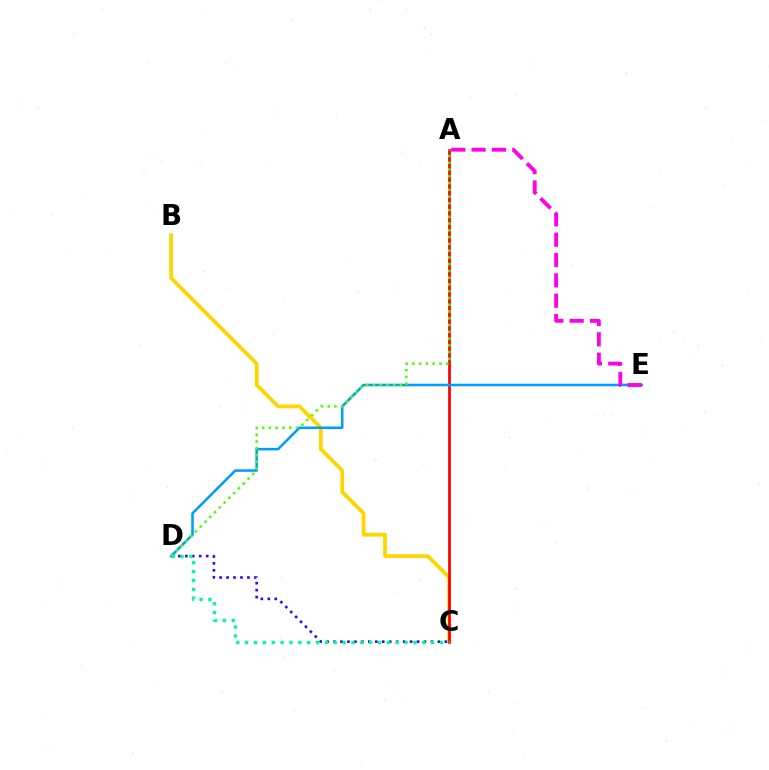{('B', 'C'): [{'color': '#ffd500', 'line_style': 'solid', 'thickness': 2.69}], ('A', 'C'): [{'color': '#ff0000', 'line_style': 'solid', 'thickness': 1.98}], ('C', 'D'): [{'color': '#3700ff', 'line_style': 'dotted', 'thickness': 1.89}, {'color': '#00ff86', 'line_style': 'dotted', 'thickness': 2.41}], ('D', 'E'): [{'color': '#009eff', 'line_style': 'solid', 'thickness': 1.84}], ('A', 'D'): [{'color': '#4fff00', 'line_style': 'dotted', 'thickness': 1.84}], ('A', 'E'): [{'color': '#ff00ed', 'line_style': 'dashed', 'thickness': 2.76}]}